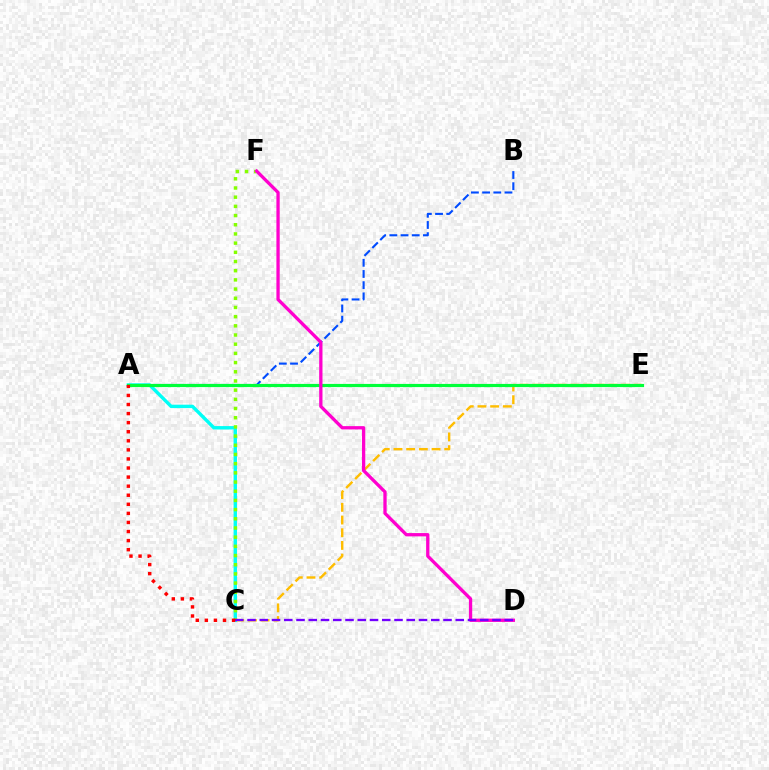{('C', 'E'): [{'color': '#ffbd00', 'line_style': 'dashed', 'thickness': 1.72}], ('A', 'B'): [{'color': '#004bff', 'line_style': 'dashed', 'thickness': 1.52}], ('A', 'C'): [{'color': '#00fff6', 'line_style': 'solid', 'thickness': 2.45}, {'color': '#ff0000', 'line_style': 'dotted', 'thickness': 2.47}], ('A', 'E'): [{'color': '#00ff39', 'line_style': 'solid', 'thickness': 2.28}], ('C', 'F'): [{'color': '#84ff00', 'line_style': 'dotted', 'thickness': 2.5}], ('D', 'F'): [{'color': '#ff00cf', 'line_style': 'solid', 'thickness': 2.37}], ('C', 'D'): [{'color': '#7200ff', 'line_style': 'dashed', 'thickness': 1.66}]}